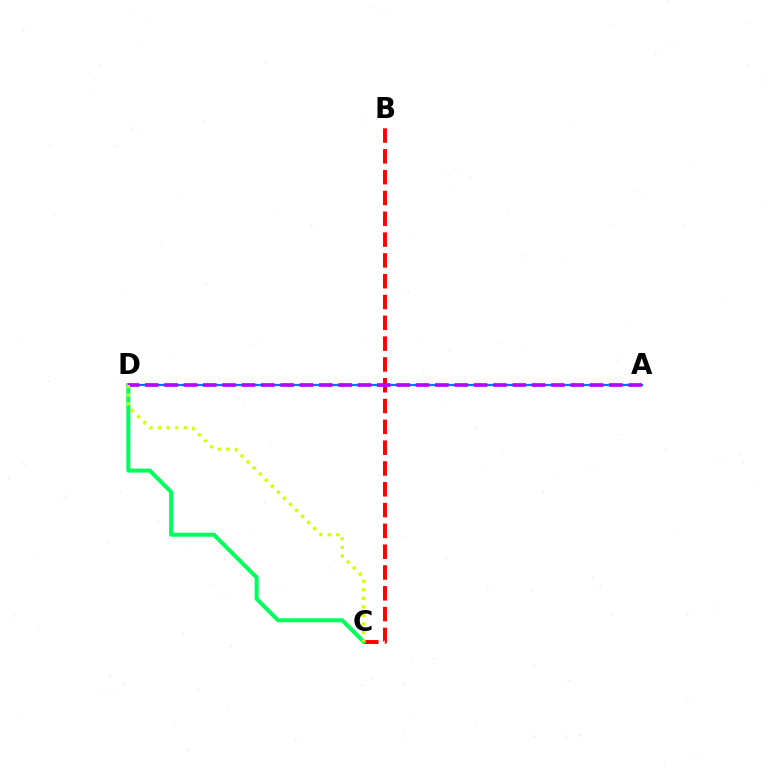{('B', 'C'): [{'color': '#ff0000', 'line_style': 'dashed', 'thickness': 2.83}], ('A', 'D'): [{'color': '#0074ff', 'line_style': 'solid', 'thickness': 1.63}, {'color': '#b900ff', 'line_style': 'dashed', 'thickness': 2.63}], ('C', 'D'): [{'color': '#00ff5c', 'line_style': 'solid', 'thickness': 2.89}, {'color': '#d1ff00', 'line_style': 'dotted', 'thickness': 2.32}]}